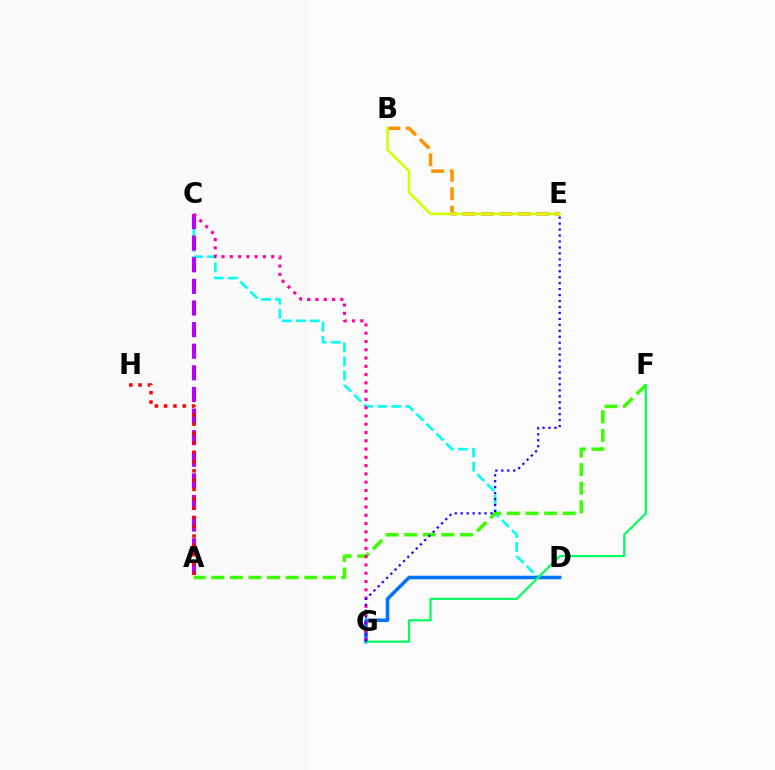{('C', 'D'): [{'color': '#00fff6', 'line_style': 'dashed', 'thickness': 1.91}], ('B', 'E'): [{'color': '#ff9400', 'line_style': 'dashed', 'thickness': 2.51}, {'color': '#d1ff00', 'line_style': 'solid', 'thickness': 1.86}], ('D', 'G'): [{'color': '#0074ff', 'line_style': 'solid', 'thickness': 2.55}], ('A', 'C'): [{'color': '#b900ff', 'line_style': 'dashed', 'thickness': 2.94}], ('A', 'F'): [{'color': '#3dff00', 'line_style': 'dashed', 'thickness': 2.53}], ('C', 'G'): [{'color': '#ff00ac', 'line_style': 'dotted', 'thickness': 2.25}], ('A', 'H'): [{'color': '#ff0000', 'line_style': 'dotted', 'thickness': 2.53}], ('F', 'G'): [{'color': '#00ff5c', 'line_style': 'solid', 'thickness': 1.57}], ('E', 'G'): [{'color': '#2500ff', 'line_style': 'dotted', 'thickness': 1.62}]}